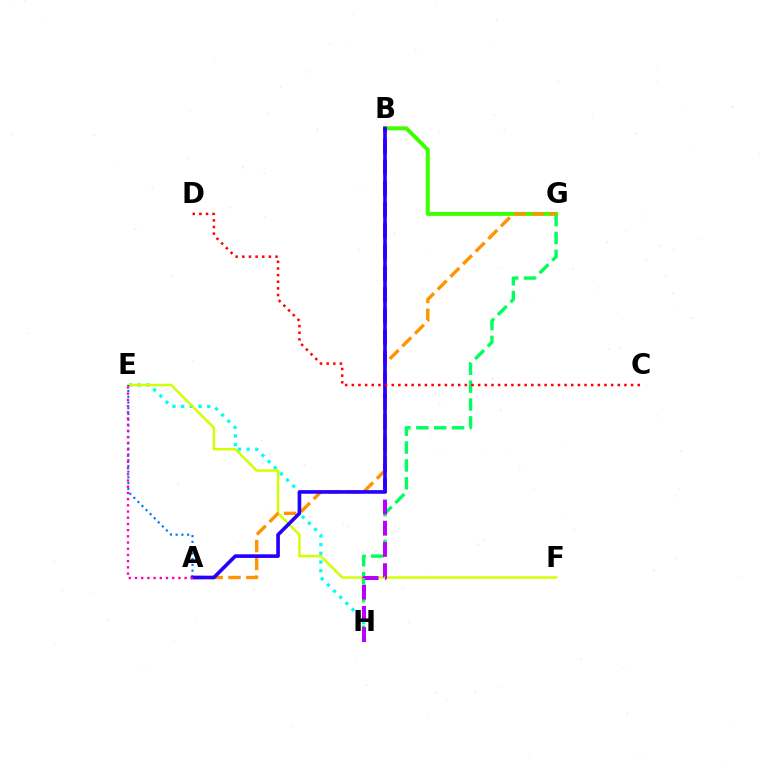{('E', 'H'): [{'color': '#00fff6', 'line_style': 'dotted', 'thickness': 2.36}], ('G', 'H'): [{'color': '#00ff5c', 'line_style': 'dashed', 'thickness': 2.43}], ('B', 'G'): [{'color': '#3dff00', 'line_style': 'solid', 'thickness': 2.86}], ('E', 'F'): [{'color': '#d1ff00', 'line_style': 'solid', 'thickness': 1.76}], ('A', 'E'): [{'color': '#0074ff', 'line_style': 'dotted', 'thickness': 1.56}, {'color': '#ff00ac', 'line_style': 'dotted', 'thickness': 1.69}], ('B', 'H'): [{'color': '#b900ff', 'line_style': 'dashed', 'thickness': 2.88}], ('A', 'G'): [{'color': '#ff9400', 'line_style': 'dashed', 'thickness': 2.43}], ('A', 'B'): [{'color': '#2500ff', 'line_style': 'solid', 'thickness': 2.61}], ('C', 'D'): [{'color': '#ff0000', 'line_style': 'dotted', 'thickness': 1.81}]}